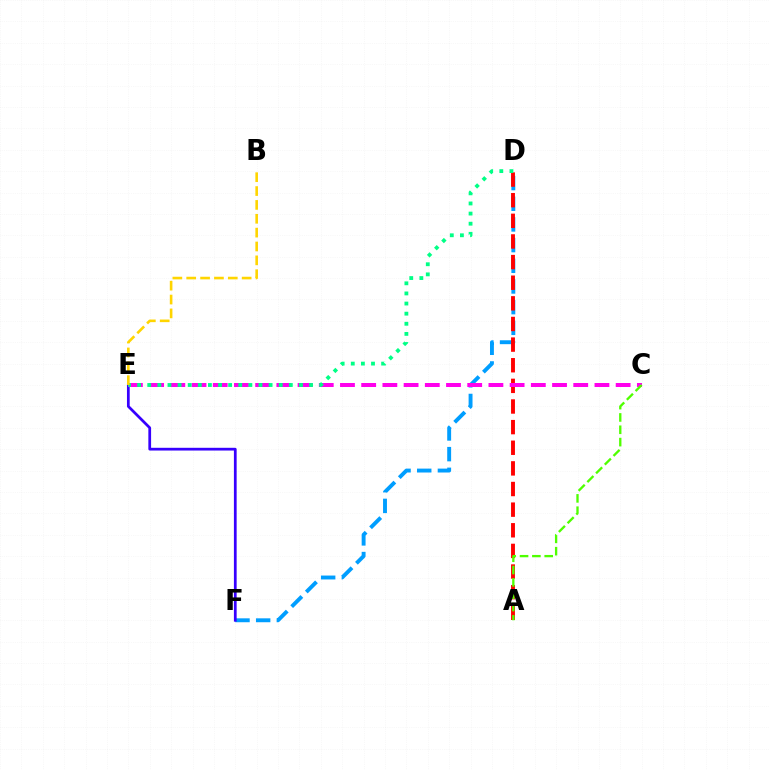{('D', 'F'): [{'color': '#009eff', 'line_style': 'dashed', 'thickness': 2.81}], ('A', 'D'): [{'color': '#ff0000', 'line_style': 'dashed', 'thickness': 2.8}], ('E', 'F'): [{'color': '#3700ff', 'line_style': 'solid', 'thickness': 1.98}], ('C', 'E'): [{'color': '#ff00ed', 'line_style': 'dashed', 'thickness': 2.88}], ('D', 'E'): [{'color': '#00ff86', 'line_style': 'dotted', 'thickness': 2.75}], ('B', 'E'): [{'color': '#ffd500', 'line_style': 'dashed', 'thickness': 1.88}], ('A', 'C'): [{'color': '#4fff00', 'line_style': 'dashed', 'thickness': 1.68}]}